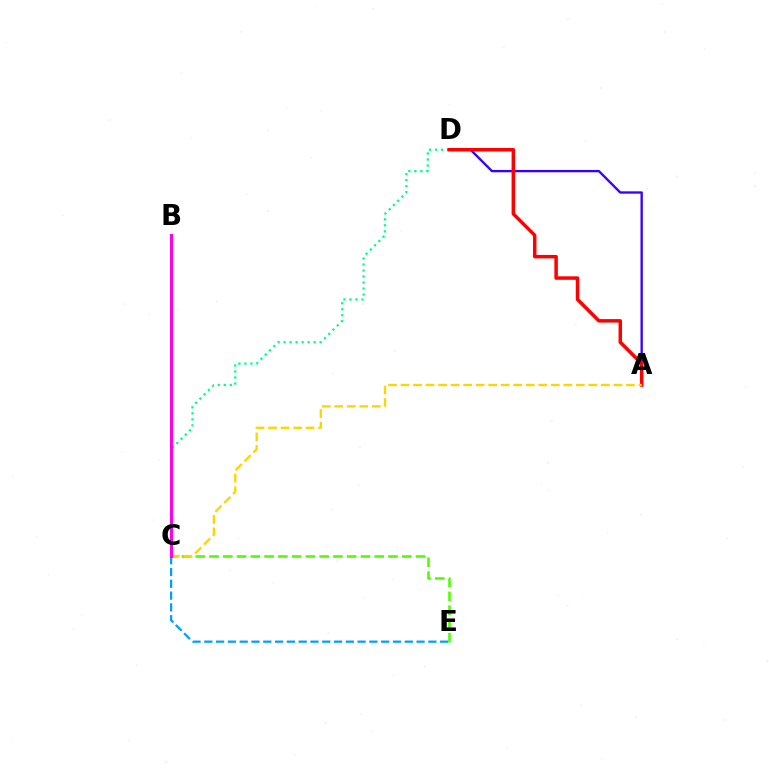{('A', 'D'): [{'color': '#3700ff', 'line_style': 'solid', 'thickness': 1.69}, {'color': '#ff0000', 'line_style': 'solid', 'thickness': 2.51}], ('C', 'D'): [{'color': '#00ff86', 'line_style': 'dotted', 'thickness': 1.63}], ('C', 'E'): [{'color': '#009eff', 'line_style': 'dashed', 'thickness': 1.6}, {'color': '#4fff00', 'line_style': 'dashed', 'thickness': 1.87}], ('A', 'C'): [{'color': '#ffd500', 'line_style': 'dashed', 'thickness': 1.7}], ('B', 'C'): [{'color': '#ff00ed', 'line_style': 'solid', 'thickness': 2.15}]}